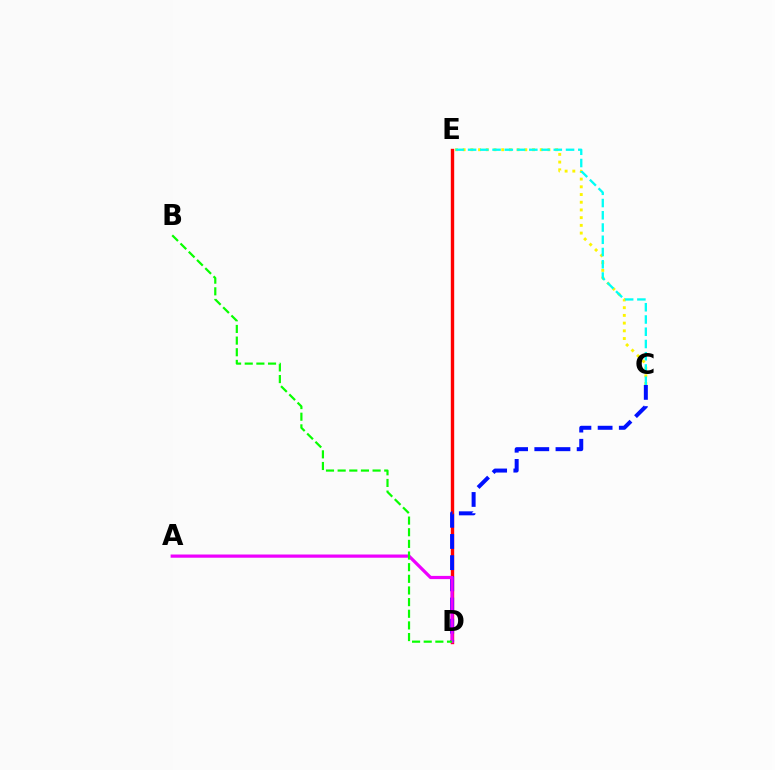{('C', 'E'): [{'color': '#fcf500', 'line_style': 'dotted', 'thickness': 2.09}, {'color': '#00fff6', 'line_style': 'dashed', 'thickness': 1.66}], ('D', 'E'): [{'color': '#ff0000', 'line_style': 'solid', 'thickness': 2.44}], ('C', 'D'): [{'color': '#0010ff', 'line_style': 'dashed', 'thickness': 2.88}], ('A', 'D'): [{'color': '#ee00ff', 'line_style': 'solid', 'thickness': 2.32}], ('B', 'D'): [{'color': '#08ff00', 'line_style': 'dashed', 'thickness': 1.58}]}